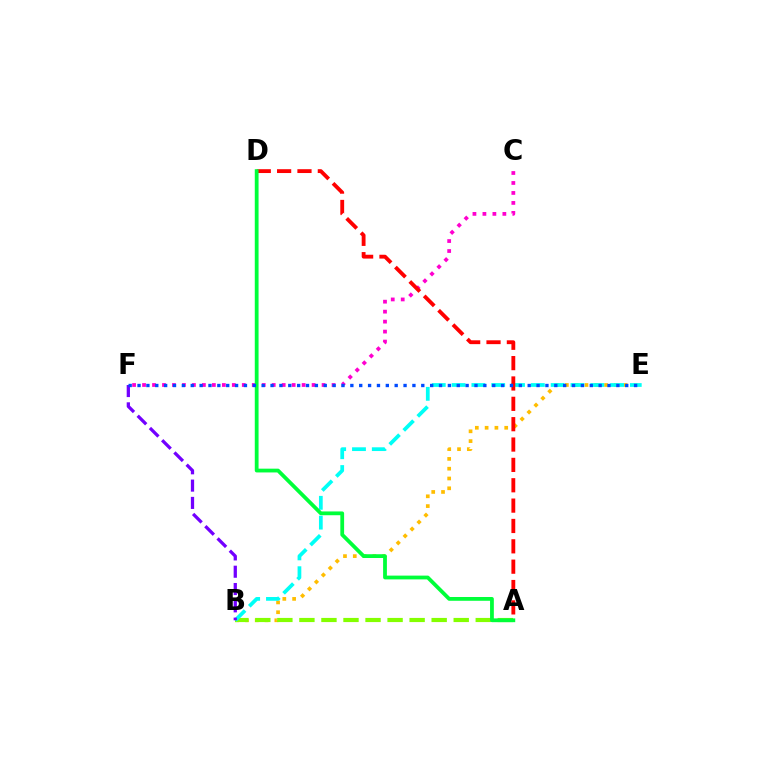{('C', 'F'): [{'color': '#ff00cf', 'line_style': 'dotted', 'thickness': 2.71}], ('B', 'E'): [{'color': '#ffbd00', 'line_style': 'dotted', 'thickness': 2.66}, {'color': '#00fff6', 'line_style': 'dashed', 'thickness': 2.69}], ('A', 'B'): [{'color': '#84ff00', 'line_style': 'dashed', 'thickness': 2.99}], ('A', 'D'): [{'color': '#ff0000', 'line_style': 'dashed', 'thickness': 2.77}, {'color': '#00ff39', 'line_style': 'solid', 'thickness': 2.72}], ('B', 'F'): [{'color': '#7200ff', 'line_style': 'dashed', 'thickness': 2.35}], ('E', 'F'): [{'color': '#004bff', 'line_style': 'dotted', 'thickness': 2.41}]}